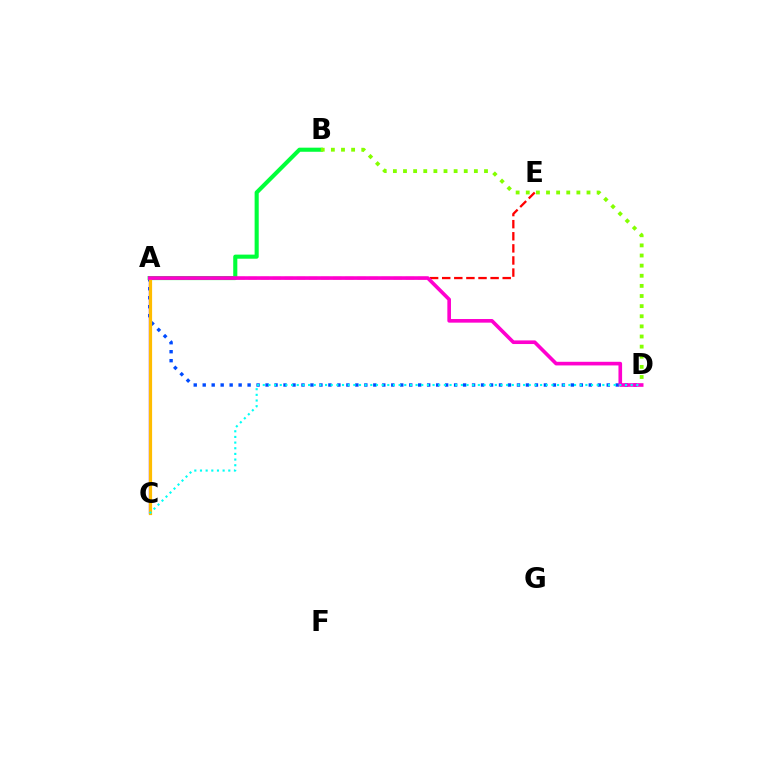{('A', 'D'): [{'color': '#004bff', 'line_style': 'dotted', 'thickness': 2.44}, {'color': '#ff00cf', 'line_style': 'solid', 'thickness': 2.62}], ('A', 'B'): [{'color': '#00ff39', 'line_style': 'solid', 'thickness': 2.95}], ('A', 'C'): [{'color': '#7200ff', 'line_style': 'solid', 'thickness': 1.67}, {'color': '#ffbd00', 'line_style': 'solid', 'thickness': 2.31}], ('A', 'E'): [{'color': '#ff0000', 'line_style': 'dashed', 'thickness': 1.64}], ('B', 'D'): [{'color': '#84ff00', 'line_style': 'dotted', 'thickness': 2.75}], ('C', 'D'): [{'color': '#00fff6', 'line_style': 'dotted', 'thickness': 1.54}]}